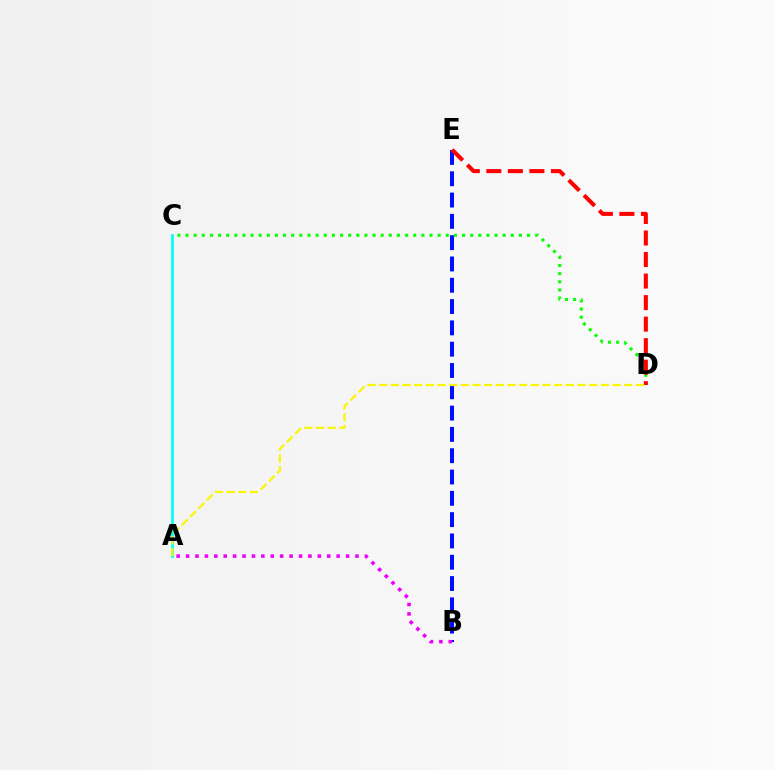{('B', 'E'): [{'color': '#0010ff', 'line_style': 'dashed', 'thickness': 2.89}], ('A', 'C'): [{'color': '#00fff6', 'line_style': 'solid', 'thickness': 1.96}], ('A', 'B'): [{'color': '#ee00ff', 'line_style': 'dotted', 'thickness': 2.56}], ('C', 'D'): [{'color': '#08ff00', 'line_style': 'dotted', 'thickness': 2.21}], ('D', 'E'): [{'color': '#ff0000', 'line_style': 'dashed', 'thickness': 2.92}], ('A', 'D'): [{'color': '#fcf500', 'line_style': 'dashed', 'thickness': 1.59}]}